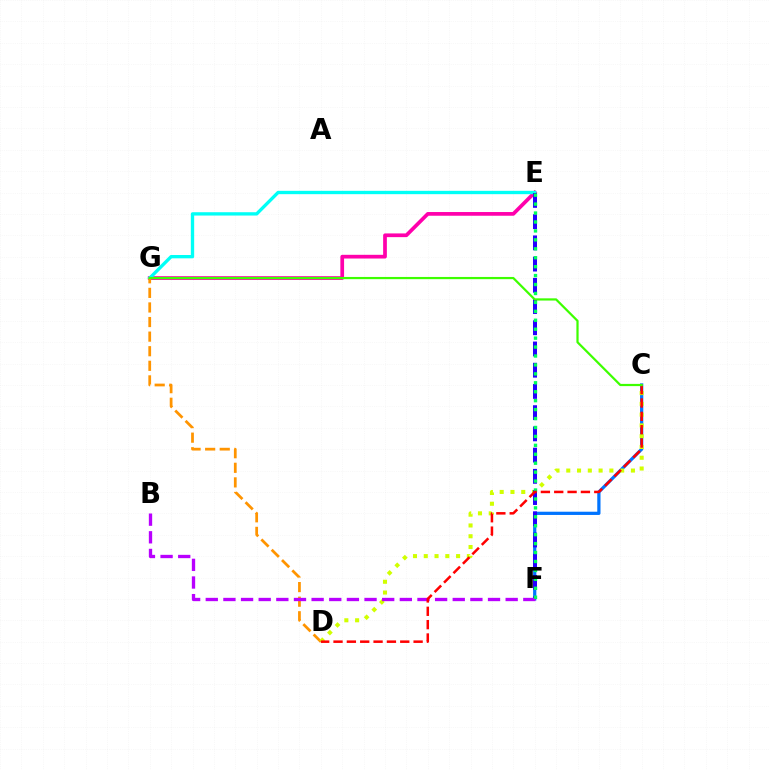{('E', 'G'): [{'color': '#ff00ac', 'line_style': 'solid', 'thickness': 2.67}, {'color': '#00fff6', 'line_style': 'solid', 'thickness': 2.4}], ('C', 'F'): [{'color': '#0074ff', 'line_style': 'solid', 'thickness': 2.33}], ('D', 'G'): [{'color': '#ff9400', 'line_style': 'dashed', 'thickness': 1.98}], ('C', 'D'): [{'color': '#d1ff00', 'line_style': 'dotted', 'thickness': 2.93}, {'color': '#ff0000', 'line_style': 'dashed', 'thickness': 1.81}], ('E', 'F'): [{'color': '#2500ff', 'line_style': 'dashed', 'thickness': 2.88}, {'color': '#00ff5c', 'line_style': 'dotted', 'thickness': 2.43}], ('B', 'F'): [{'color': '#b900ff', 'line_style': 'dashed', 'thickness': 2.4}], ('C', 'G'): [{'color': '#3dff00', 'line_style': 'solid', 'thickness': 1.59}]}